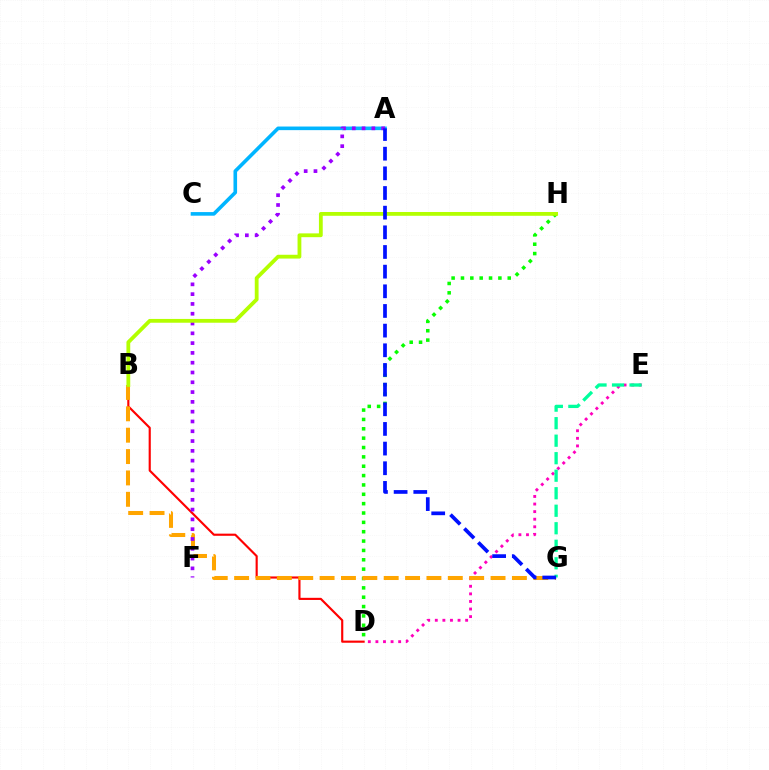{('D', 'E'): [{'color': '#ff00bd', 'line_style': 'dotted', 'thickness': 2.06}], ('D', 'H'): [{'color': '#08ff00', 'line_style': 'dotted', 'thickness': 2.54}], ('E', 'G'): [{'color': '#00ff9d', 'line_style': 'dashed', 'thickness': 2.38}], ('A', 'C'): [{'color': '#00b5ff', 'line_style': 'solid', 'thickness': 2.6}], ('B', 'D'): [{'color': '#ff0000', 'line_style': 'solid', 'thickness': 1.54}], ('B', 'G'): [{'color': '#ffa500', 'line_style': 'dashed', 'thickness': 2.9}], ('A', 'F'): [{'color': '#9b00ff', 'line_style': 'dotted', 'thickness': 2.66}], ('B', 'H'): [{'color': '#b3ff00', 'line_style': 'solid', 'thickness': 2.74}], ('A', 'G'): [{'color': '#0010ff', 'line_style': 'dashed', 'thickness': 2.67}]}